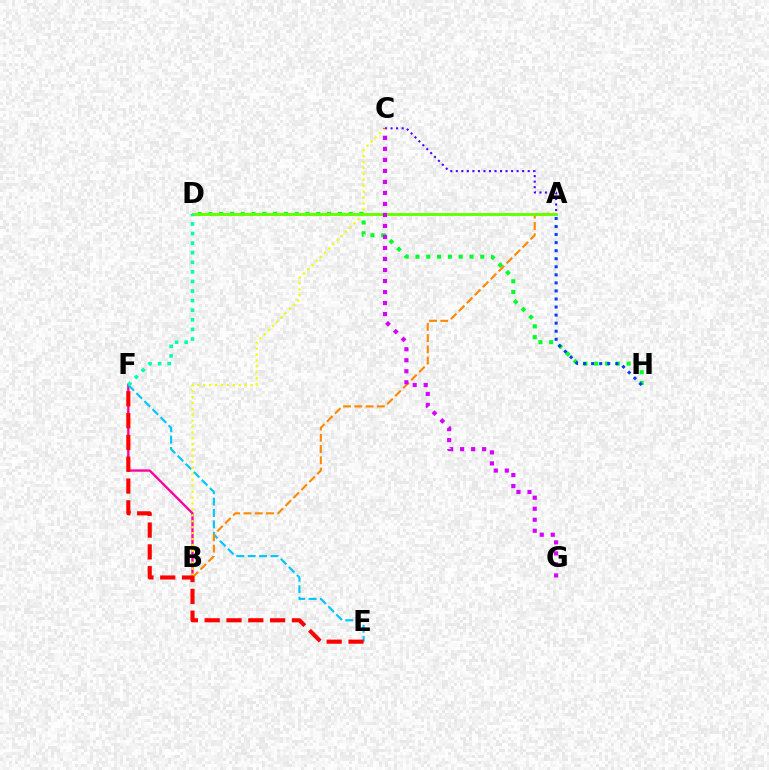{('B', 'F'): [{'color': '#ff00a0', 'line_style': 'solid', 'thickness': 1.69}], ('E', 'F'): [{'color': '#00c7ff', 'line_style': 'dashed', 'thickness': 1.55}, {'color': '#ff0000', 'line_style': 'dashed', 'thickness': 2.96}], ('A', 'B'): [{'color': '#ff8800', 'line_style': 'dashed', 'thickness': 1.53}], ('B', 'C'): [{'color': '#eeff00', 'line_style': 'dotted', 'thickness': 1.61}], ('D', 'H'): [{'color': '#00ff27', 'line_style': 'dotted', 'thickness': 2.93}], ('A', 'H'): [{'color': '#003fff', 'line_style': 'dotted', 'thickness': 2.19}], ('A', 'C'): [{'color': '#4f00ff', 'line_style': 'dotted', 'thickness': 1.5}], ('A', 'D'): [{'color': '#66ff00', 'line_style': 'solid', 'thickness': 2.11}], ('D', 'F'): [{'color': '#00ffaf', 'line_style': 'dotted', 'thickness': 2.6}], ('C', 'G'): [{'color': '#d600ff', 'line_style': 'dotted', 'thickness': 2.99}]}